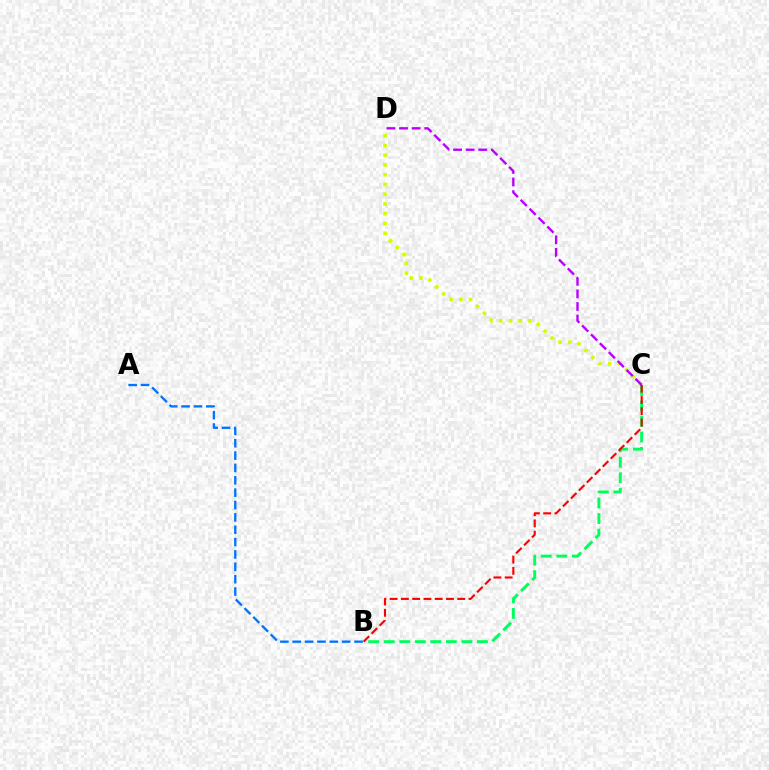{('C', 'D'): [{'color': '#d1ff00', 'line_style': 'dotted', 'thickness': 2.65}, {'color': '#b900ff', 'line_style': 'dashed', 'thickness': 1.71}], ('B', 'C'): [{'color': '#00ff5c', 'line_style': 'dashed', 'thickness': 2.11}, {'color': '#ff0000', 'line_style': 'dashed', 'thickness': 1.53}], ('A', 'B'): [{'color': '#0074ff', 'line_style': 'dashed', 'thickness': 1.68}]}